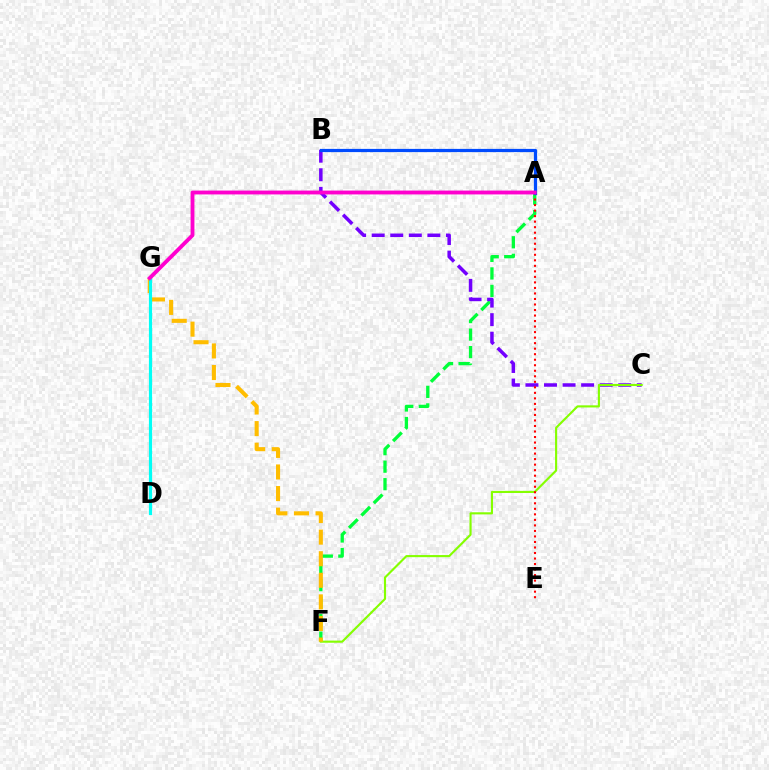{('A', 'F'): [{'color': '#00ff39', 'line_style': 'dashed', 'thickness': 2.38}], ('B', 'C'): [{'color': '#7200ff', 'line_style': 'dashed', 'thickness': 2.52}], ('C', 'F'): [{'color': '#84ff00', 'line_style': 'solid', 'thickness': 1.53}], ('F', 'G'): [{'color': '#ffbd00', 'line_style': 'dashed', 'thickness': 2.93}], ('A', 'E'): [{'color': '#ff0000', 'line_style': 'dotted', 'thickness': 1.5}], ('A', 'B'): [{'color': '#004bff', 'line_style': 'solid', 'thickness': 2.32}], ('D', 'G'): [{'color': '#00fff6', 'line_style': 'solid', 'thickness': 2.28}], ('A', 'G'): [{'color': '#ff00cf', 'line_style': 'solid', 'thickness': 2.77}]}